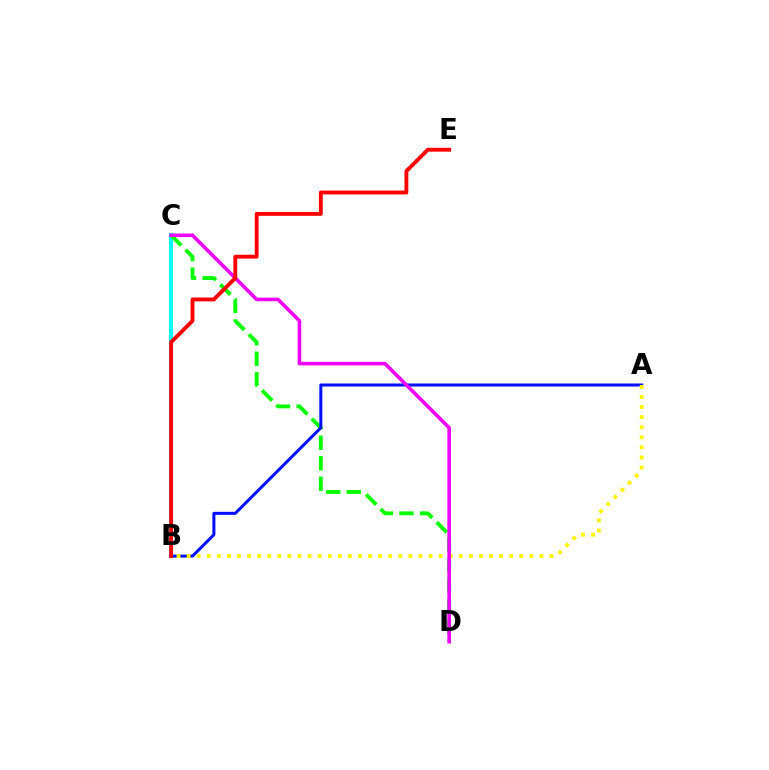{('B', 'C'): [{'color': '#00fff6', 'line_style': 'solid', 'thickness': 2.92}], ('C', 'D'): [{'color': '#08ff00', 'line_style': 'dashed', 'thickness': 2.79}, {'color': '#ee00ff', 'line_style': 'solid', 'thickness': 2.6}], ('A', 'B'): [{'color': '#0010ff', 'line_style': 'solid', 'thickness': 2.17}, {'color': '#fcf500', 'line_style': 'dotted', 'thickness': 2.74}], ('B', 'E'): [{'color': '#ff0000', 'line_style': 'solid', 'thickness': 2.78}]}